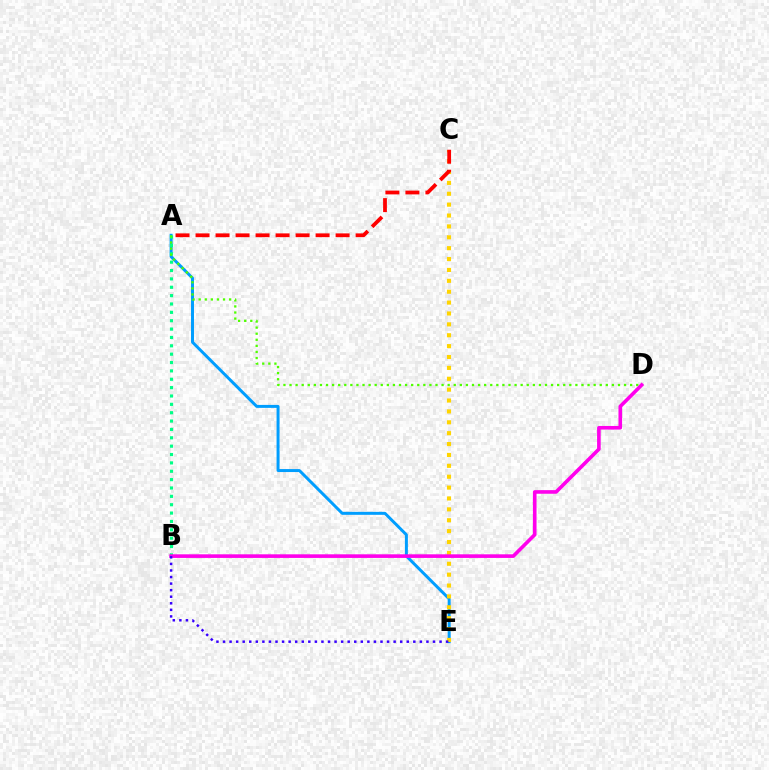{('A', 'E'): [{'color': '#009eff', 'line_style': 'solid', 'thickness': 2.14}], ('C', 'E'): [{'color': '#ffd500', 'line_style': 'dotted', 'thickness': 2.96}], ('A', 'B'): [{'color': '#00ff86', 'line_style': 'dotted', 'thickness': 2.27}], ('A', 'D'): [{'color': '#4fff00', 'line_style': 'dotted', 'thickness': 1.65}], ('A', 'C'): [{'color': '#ff0000', 'line_style': 'dashed', 'thickness': 2.72}], ('B', 'D'): [{'color': '#ff00ed', 'line_style': 'solid', 'thickness': 2.6}], ('B', 'E'): [{'color': '#3700ff', 'line_style': 'dotted', 'thickness': 1.78}]}